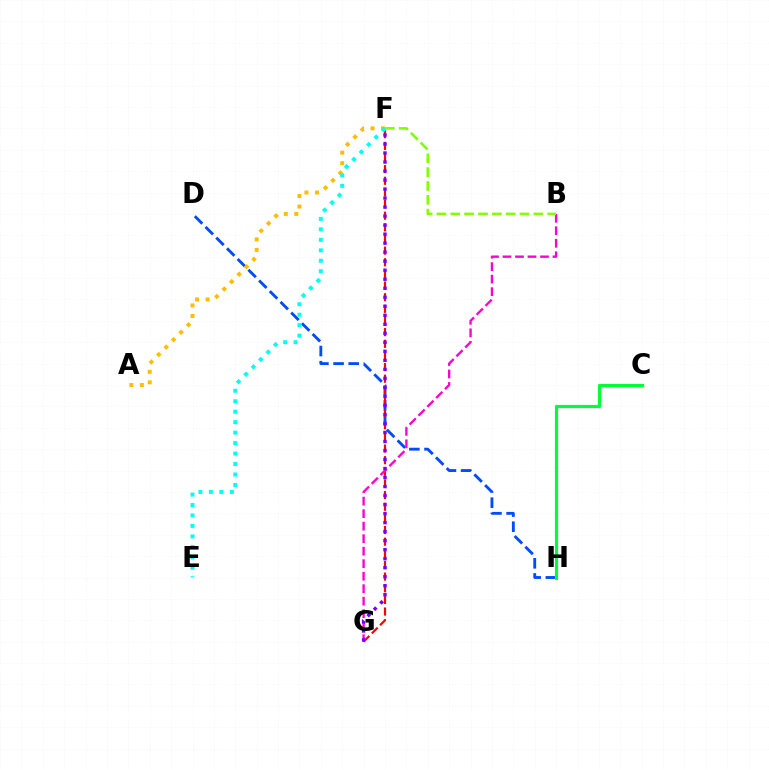{('D', 'H'): [{'color': '#004bff', 'line_style': 'dashed', 'thickness': 2.06}], ('F', 'G'): [{'color': '#ff0000', 'line_style': 'dashed', 'thickness': 1.58}, {'color': '#7200ff', 'line_style': 'dotted', 'thickness': 2.45}], ('B', 'G'): [{'color': '#ff00cf', 'line_style': 'dashed', 'thickness': 1.7}], ('A', 'F'): [{'color': '#ffbd00', 'line_style': 'dotted', 'thickness': 2.86}], ('B', 'F'): [{'color': '#84ff00', 'line_style': 'dashed', 'thickness': 1.88}], ('C', 'H'): [{'color': '#00ff39', 'line_style': 'solid', 'thickness': 2.29}], ('E', 'F'): [{'color': '#00fff6', 'line_style': 'dotted', 'thickness': 2.84}]}